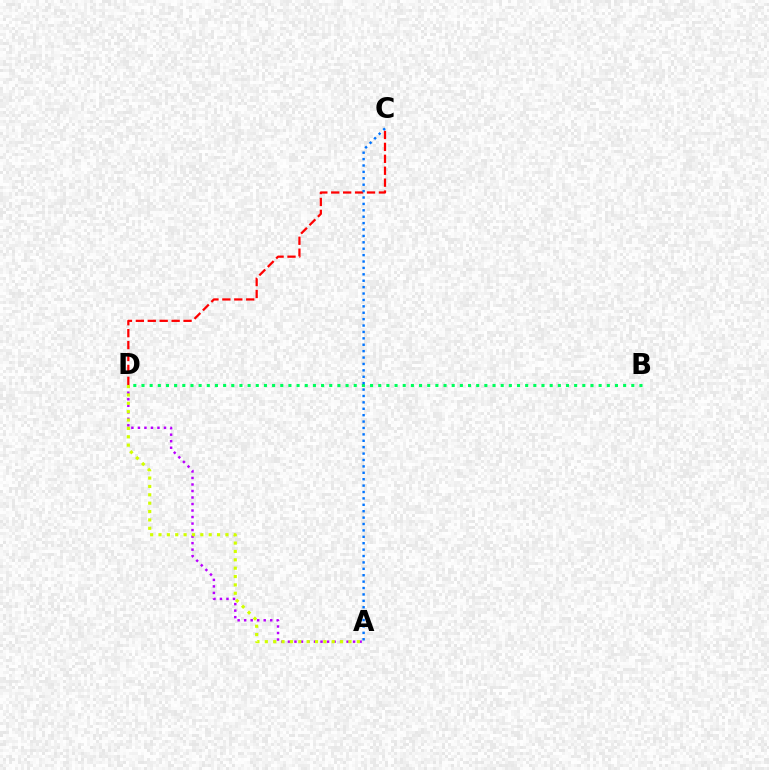{('C', 'D'): [{'color': '#ff0000', 'line_style': 'dashed', 'thickness': 1.62}], ('A', 'D'): [{'color': '#b900ff', 'line_style': 'dotted', 'thickness': 1.77}, {'color': '#d1ff00', 'line_style': 'dotted', 'thickness': 2.27}], ('B', 'D'): [{'color': '#00ff5c', 'line_style': 'dotted', 'thickness': 2.22}], ('A', 'C'): [{'color': '#0074ff', 'line_style': 'dotted', 'thickness': 1.74}]}